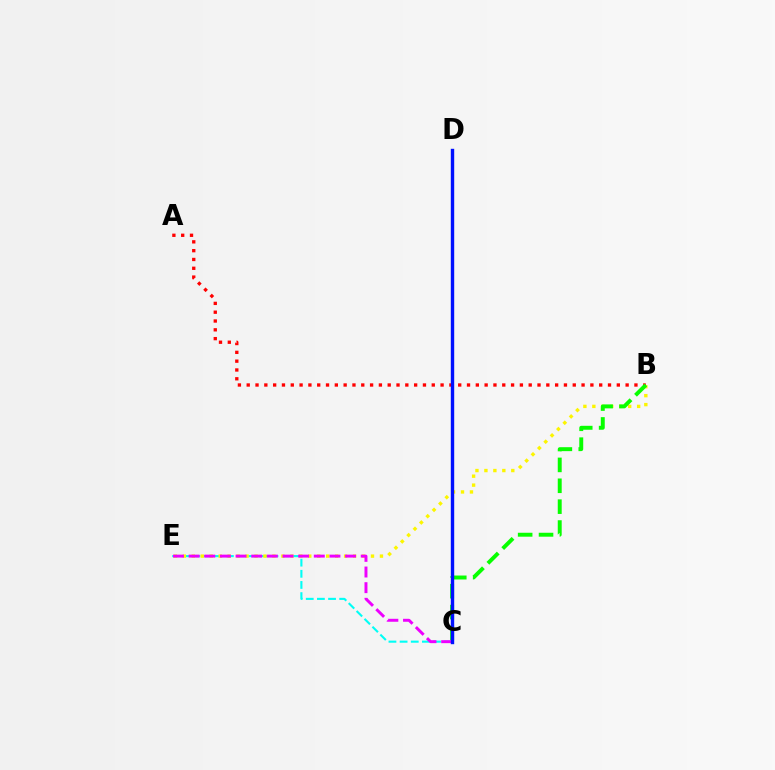{('A', 'B'): [{'color': '#ff0000', 'line_style': 'dotted', 'thickness': 2.39}], ('C', 'E'): [{'color': '#00fff6', 'line_style': 'dashed', 'thickness': 1.51}, {'color': '#ee00ff', 'line_style': 'dashed', 'thickness': 2.13}], ('B', 'E'): [{'color': '#fcf500', 'line_style': 'dotted', 'thickness': 2.43}], ('B', 'C'): [{'color': '#08ff00', 'line_style': 'dashed', 'thickness': 2.84}], ('C', 'D'): [{'color': '#0010ff', 'line_style': 'solid', 'thickness': 2.45}]}